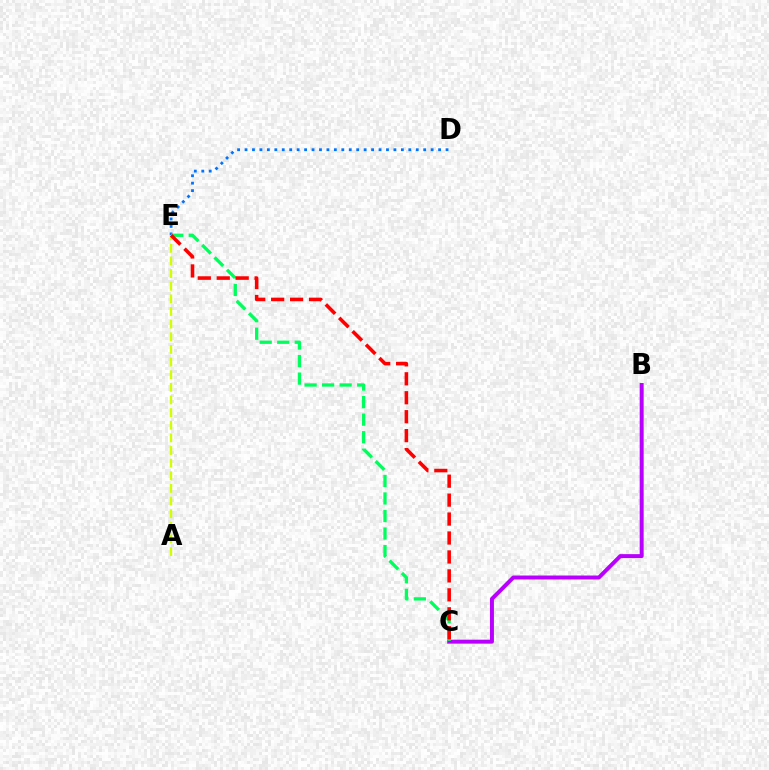{('D', 'E'): [{'color': '#0074ff', 'line_style': 'dotted', 'thickness': 2.02}], ('A', 'E'): [{'color': '#d1ff00', 'line_style': 'dashed', 'thickness': 1.72}], ('B', 'C'): [{'color': '#b900ff', 'line_style': 'solid', 'thickness': 2.85}], ('C', 'E'): [{'color': '#00ff5c', 'line_style': 'dashed', 'thickness': 2.38}, {'color': '#ff0000', 'line_style': 'dashed', 'thickness': 2.57}]}